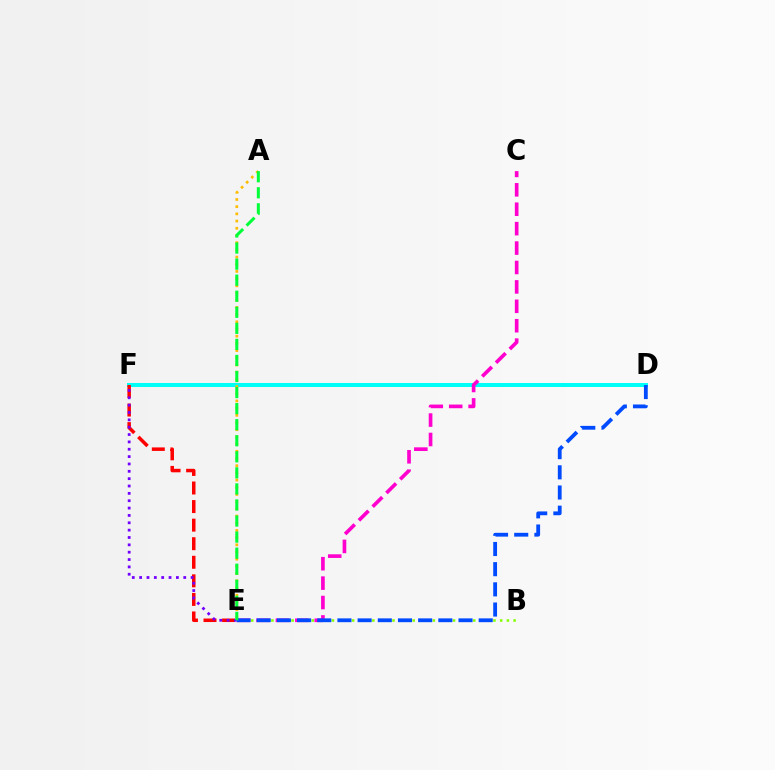{('B', 'E'): [{'color': '#84ff00', 'line_style': 'dotted', 'thickness': 1.83}], ('D', 'F'): [{'color': '#00fff6', 'line_style': 'solid', 'thickness': 2.89}], ('E', 'F'): [{'color': '#ff0000', 'line_style': 'dashed', 'thickness': 2.52}, {'color': '#7200ff', 'line_style': 'dotted', 'thickness': 2.0}], ('C', 'E'): [{'color': '#ff00cf', 'line_style': 'dashed', 'thickness': 2.64}], ('D', 'E'): [{'color': '#004bff', 'line_style': 'dashed', 'thickness': 2.74}], ('A', 'E'): [{'color': '#ffbd00', 'line_style': 'dotted', 'thickness': 1.95}, {'color': '#00ff39', 'line_style': 'dashed', 'thickness': 2.18}]}